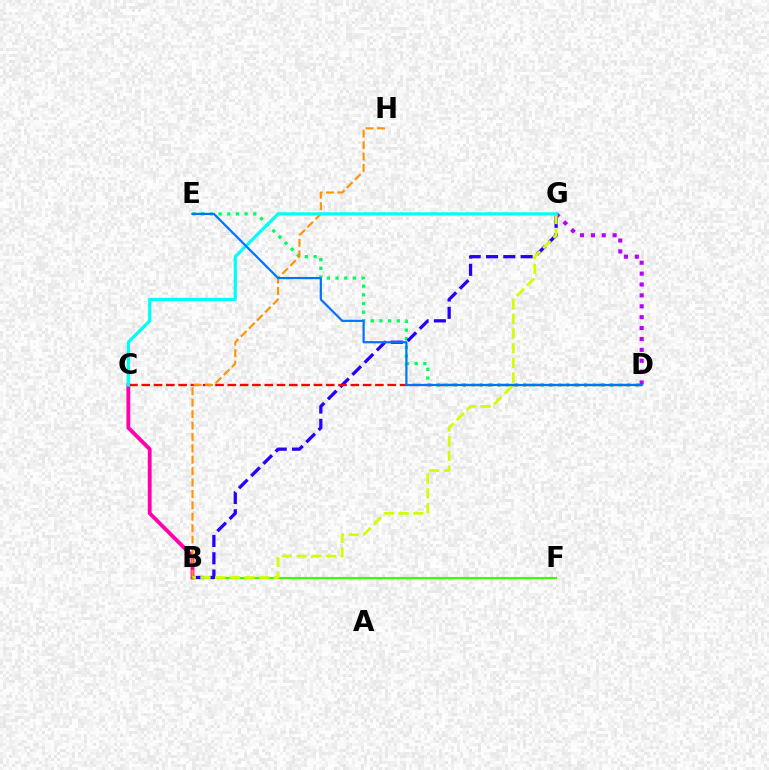{('B', 'C'): [{'color': '#ff00ac', 'line_style': 'solid', 'thickness': 2.75}], ('D', 'E'): [{'color': '#00ff5c', 'line_style': 'dotted', 'thickness': 2.36}, {'color': '#0074ff', 'line_style': 'solid', 'thickness': 1.59}], ('B', 'F'): [{'color': '#3dff00', 'line_style': 'solid', 'thickness': 1.53}], ('B', 'G'): [{'color': '#2500ff', 'line_style': 'dashed', 'thickness': 2.35}, {'color': '#d1ff00', 'line_style': 'dashed', 'thickness': 2.0}], ('C', 'D'): [{'color': '#ff0000', 'line_style': 'dashed', 'thickness': 1.67}], ('D', 'G'): [{'color': '#b900ff', 'line_style': 'dotted', 'thickness': 2.96}], ('B', 'H'): [{'color': '#ff9400', 'line_style': 'dashed', 'thickness': 1.55}], ('C', 'G'): [{'color': '#00fff6', 'line_style': 'solid', 'thickness': 2.31}]}